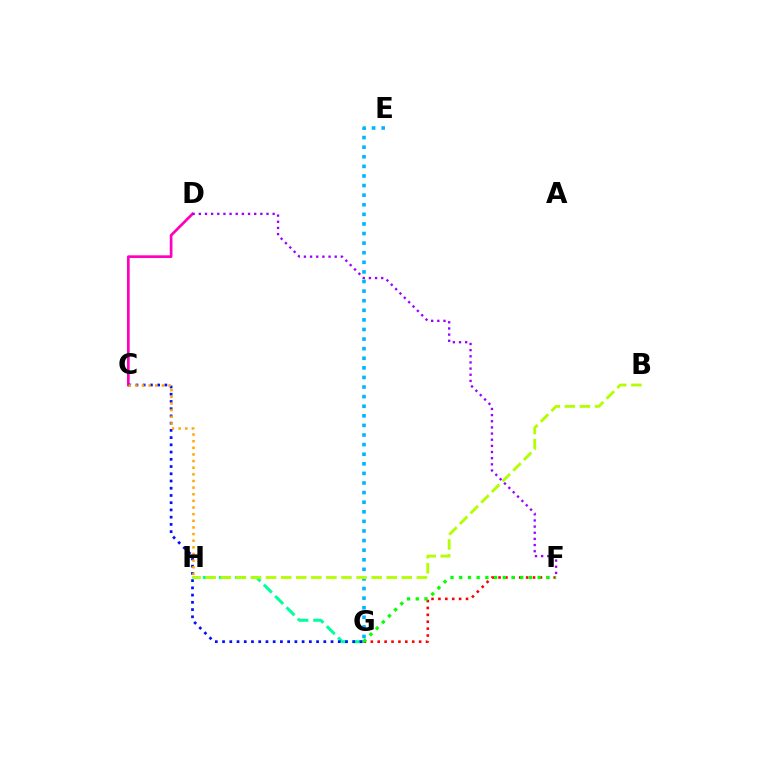{('G', 'H'): [{'color': '#00ff9d', 'line_style': 'dashed', 'thickness': 2.18}], ('F', 'G'): [{'color': '#ff0000', 'line_style': 'dotted', 'thickness': 1.87}, {'color': '#08ff00', 'line_style': 'dotted', 'thickness': 2.37}], ('E', 'G'): [{'color': '#00b5ff', 'line_style': 'dotted', 'thickness': 2.61}], ('C', 'D'): [{'color': '#ff00bd', 'line_style': 'solid', 'thickness': 1.95}], ('C', 'G'): [{'color': '#0010ff', 'line_style': 'dotted', 'thickness': 1.97}], ('D', 'F'): [{'color': '#9b00ff', 'line_style': 'dotted', 'thickness': 1.67}], ('C', 'H'): [{'color': '#ffa500', 'line_style': 'dotted', 'thickness': 1.8}], ('B', 'H'): [{'color': '#b3ff00', 'line_style': 'dashed', 'thickness': 2.05}]}